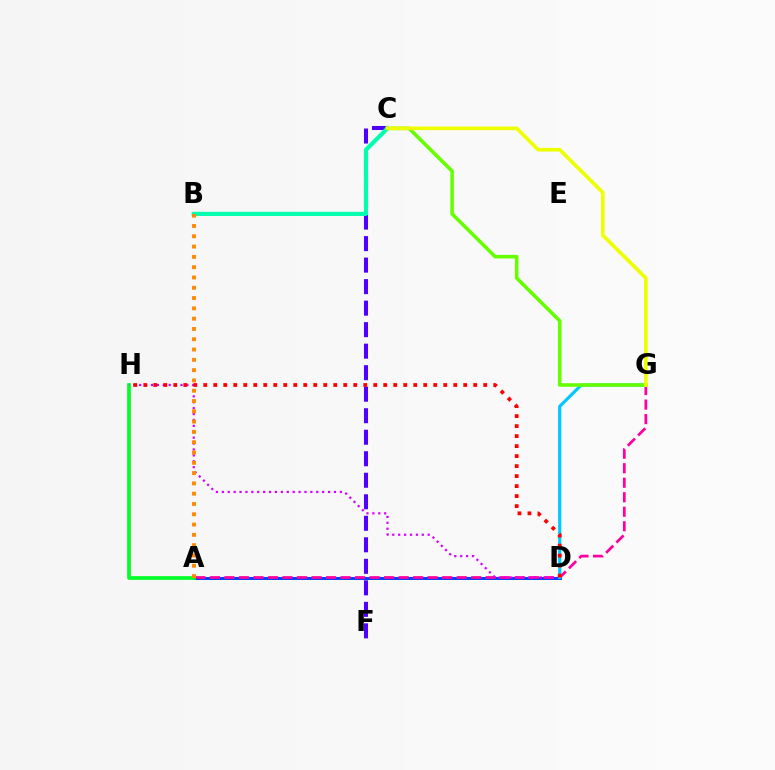{('A', 'D'): [{'color': '#003fff', 'line_style': 'solid', 'thickness': 2.14}], ('A', 'G'): [{'color': '#ff00a0', 'line_style': 'dashed', 'thickness': 1.97}], ('A', 'H'): [{'color': '#00ff27', 'line_style': 'solid', 'thickness': 2.66}], ('C', 'F'): [{'color': '#4f00ff', 'line_style': 'dashed', 'thickness': 2.92}], ('D', 'H'): [{'color': '#d600ff', 'line_style': 'dotted', 'thickness': 1.6}, {'color': '#ff0000', 'line_style': 'dotted', 'thickness': 2.72}], ('B', 'C'): [{'color': '#00ffaf', 'line_style': 'solid', 'thickness': 2.99}], ('A', 'B'): [{'color': '#ff8800', 'line_style': 'dotted', 'thickness': 2.8}], ('D', 'G'): [{'color': '#00c7ff', 'line_style': 'solid', 'thickness': 2.27}], ('C', 'G'): [{'color': '#66ff00', 'line_style': 'solid', 'thickness': 2.57}, {'color': '#eeff00', 'line_style': 'solid', 'thickness': 2.64}]}